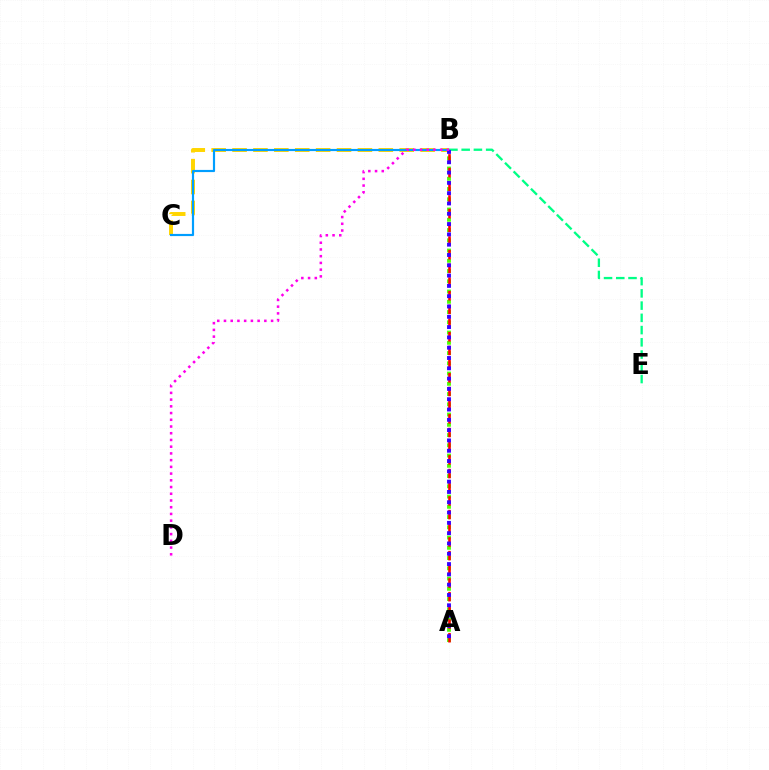{('A', 'B'): [{'color': '#4fff00', 'line_style': 'dotted', 'thickness': 2.79}, {'color': '#ff0000', 'line_style': 'dashed', 'thickness': 1.86}, {'color': '#3700ff', 'line_style': 'dotted', 'thickness': 2.8}], ('B', 'C'): [{'color': '#ffd500', 'line_style': 'dashed', 'thickness': 2.84}, {'color': '#009eff', 'line_style': 'solid', 'thickness': 1.56}], ('B', 'E'): [{'color': '#00ff86', 'line_style': 'dashed', 'thickness': 1.66}], ('B', 'D'): [{'color': '#ff00ed', 'line_style': 'dotted', 'thickness': 1.83}]}